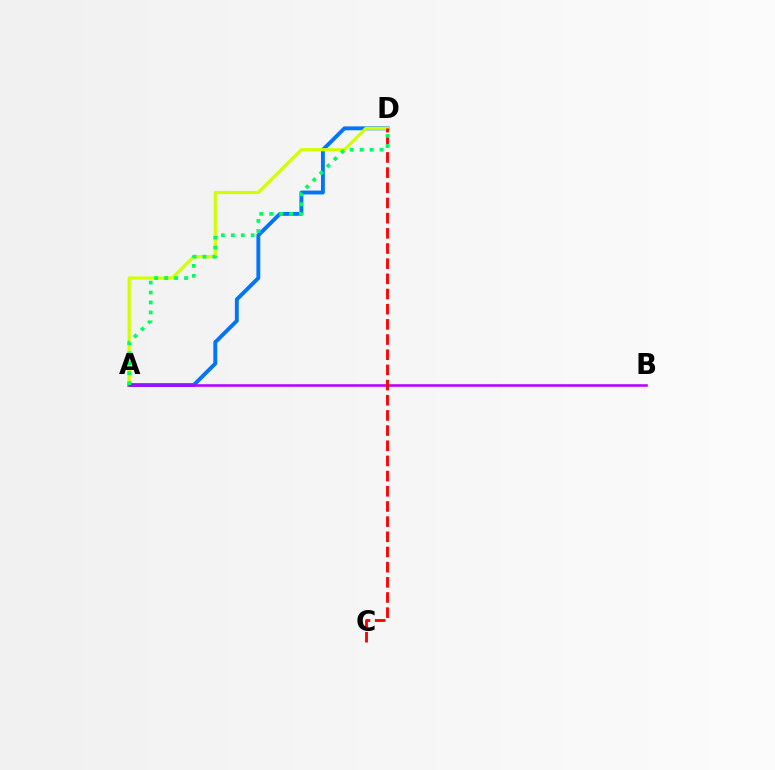{('A', 'D'): [{'color': '#0074ff', 'line_style': 'solid', 'thickness': 2.79}, {'color': '#d1ff00', 'line_style': 'solid', 'thickness': 2.31}, {'color': '#00ff5c', 'line_style': 'dotted', 'thickness': 2.7}], ('A', 'B'): [{'color': '#b900ff', 'line_style': 'solid', 'thickness': 1.86}], ('C', 'D'): [{'color': '#ff0000', 'line_style': 'dashed', 'thickness': 2.06}]}